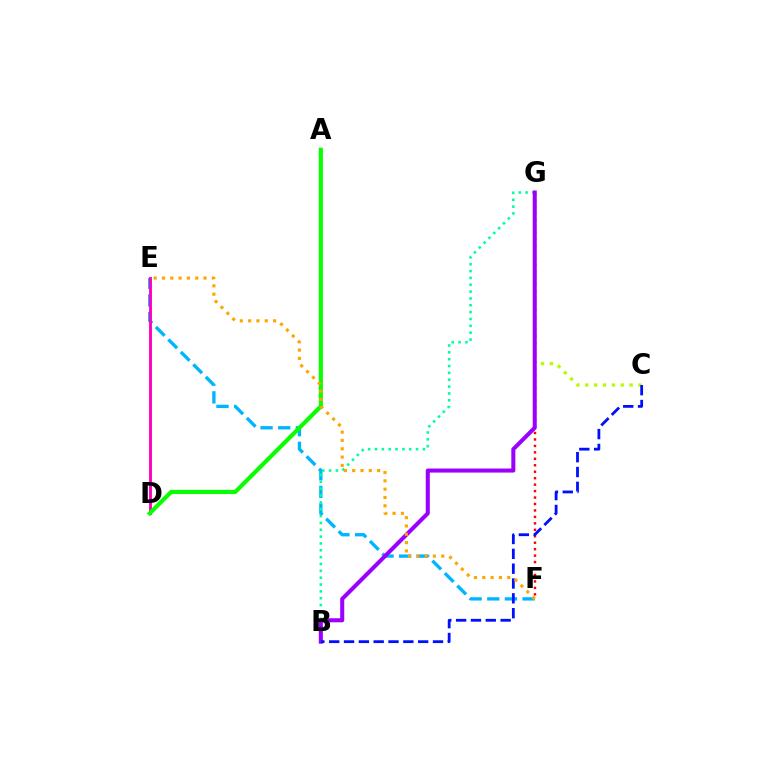{('C', 'G'): [{'color': '#b3ff00', 'line_style': 'dotted', 'thickness': 2.41}], ('E', 'F'): [{'color': '#00b5ff', 'line_style': 'dashed', 'thickness': 2.4}, {'color': '#ffa500', 'line_style': 'dotted', 'thickness': 2.26}], ('B', 'G'): [{'color': '#00ff9d', 'line_style': 'dotted', 'thickness': 1.86}, {'color': '#9b00ff', 'line_style': 'solid', 'thickness': 2.91}], ('F', 'G'): [{'color': '#ff0000', 'line_style': 'dotted', 'thickness': 1.75}], ('D', 'E'): [{'color': '#ff00bd', 'line_style': 'solid', 'thickness': 2.08}], ('A', 'D'): [{'color': '#08ff00', 'line_style': 'solid', 'thickness': 2.98}], ('B', 'C'): [{'color': '#0010ff', 'line_style': 'dashed', 'thickness': 2.01}]}